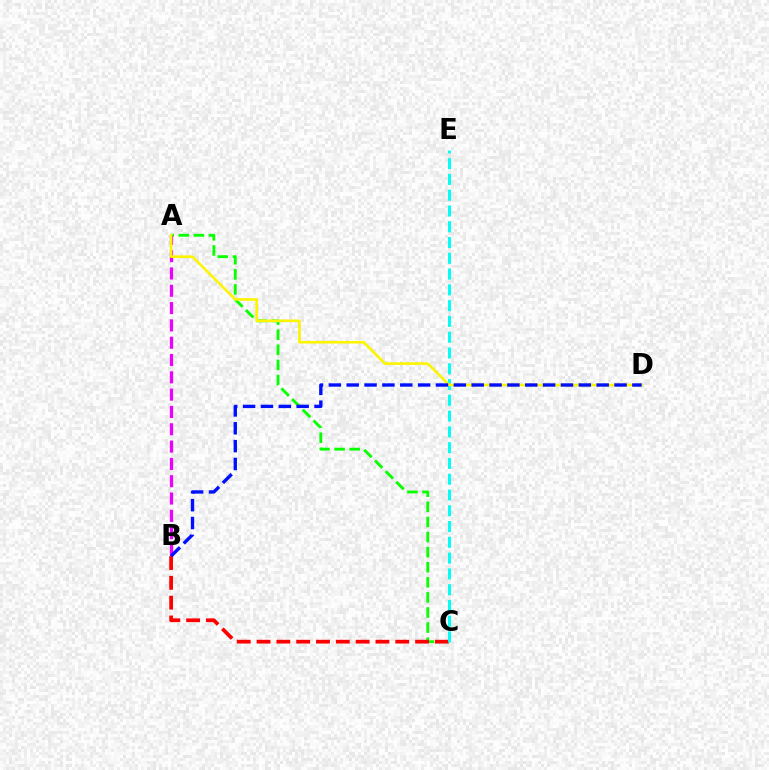{('A', 'C'): [{'color': '#08ff00', 'line_style': 'dashed', 'thickness': 2.05}], ('A', 'B'): [{'color': '#ee00ff', 'line_style': 'dashed', 'thickness': 2.35}], ('B', 'C'): [{'color': '#ff0000', 'line_style': 'dashed', 'thickness': 2.69}], ('C', 'E'): [{'color': '#00fff6', 'line_style': 'dashed', 'thickness': 2.14}], ('A', 'D'): [{'color': '#fcf500', 'line_style': 'solid', 'thickness': 1.88}], ('B', 'D'): [{'color': '#0010ff', 'line_style': 'dashed', 'thickness': 2.43}]}